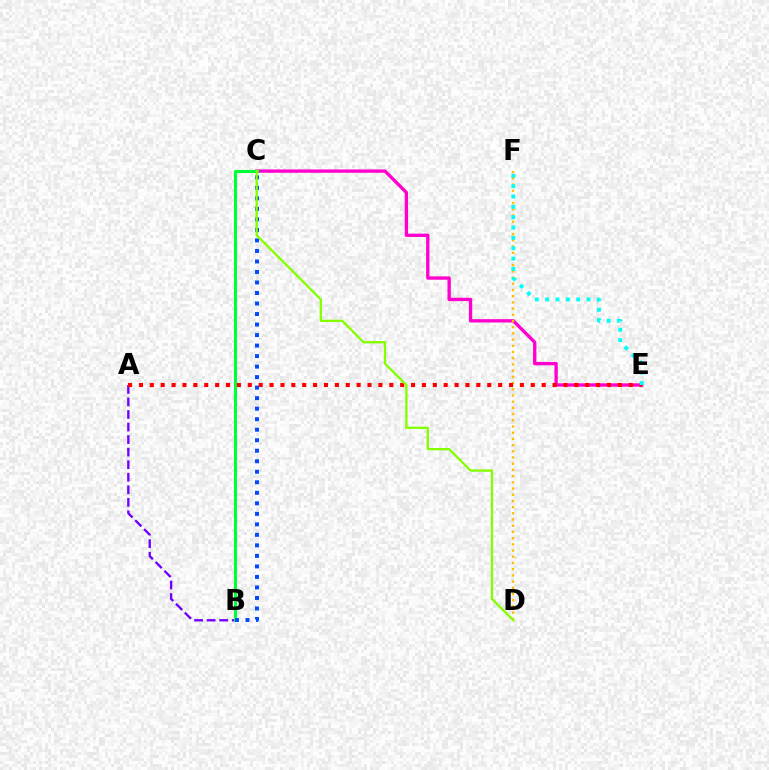{('C', 'E'): [{'color': '#ff00cf', 'line_style': 'solid', 'thickness': 2.4}], ('A', 'B'): [{'color': '#7200ff', 'line_style': 'dashed', 'thickness': 1.7}], ('B', 'C'): [{'color': '#00ff39', 'line_style': 'solid', 'thickness': 2.2}, {'color': '#004bff', 'line_style': 'dotted', 'thickness': 2.86}], ('D', 'F'): [{'color': '#ffbd00', 'line_style': 'dotted', 'thickness': 1.69}], ('A', 'E'): [{'color': '#ff0000', 'line_style': 'dotted', 'thickness': 2.96}], ('E', 'F'): [{'color': '#00fff6', 'line_style': 'dotted', 'thickness': 2.81}], ('C', 'D'): [{'color': '#84ff00', 'line_style': 'solid', 'thickness': 1.66}]}